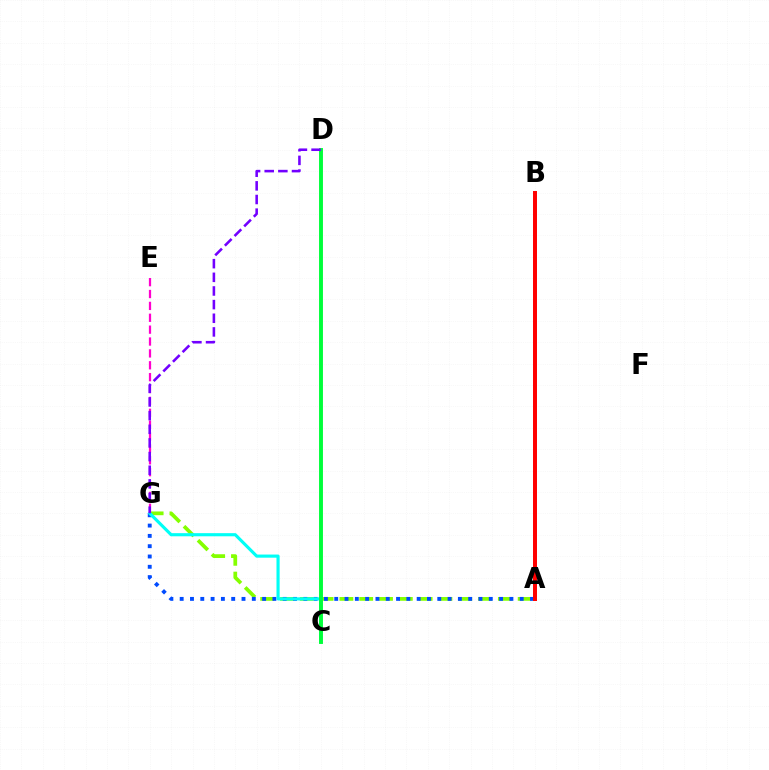{('A', 'G'): [{'color': '#84ff00', 'line_style': 'dashed', 'thickness': 2.69}, {'color': '#004bff', 'line_style': 'dotted', 'thickness': 2.8}], ('C', 'G'): [{'color': '#00fff6', 'line_style': 'solid', 'thickness': 2.26}], ('C', 'D'): [{'color': '#00ff39', 'line_style': 'solid', 'thickness': 2.81}], ('A', 'B'): [{'color': '#ffbd00', 'line_style': 'solid', 'thickness': 1.78}, {'color': '#ff0000', 'line_style': 'solid', 'thickness': 2.86}], ('E', 'G'): [{'color': '#ff00cf', 'line_style': 'dashed', 'thickness': 1.61}], ('D', 'G'): [{'color': '#7200ff', 'line_style': 'dashed', 'thickness': 1.85}]}